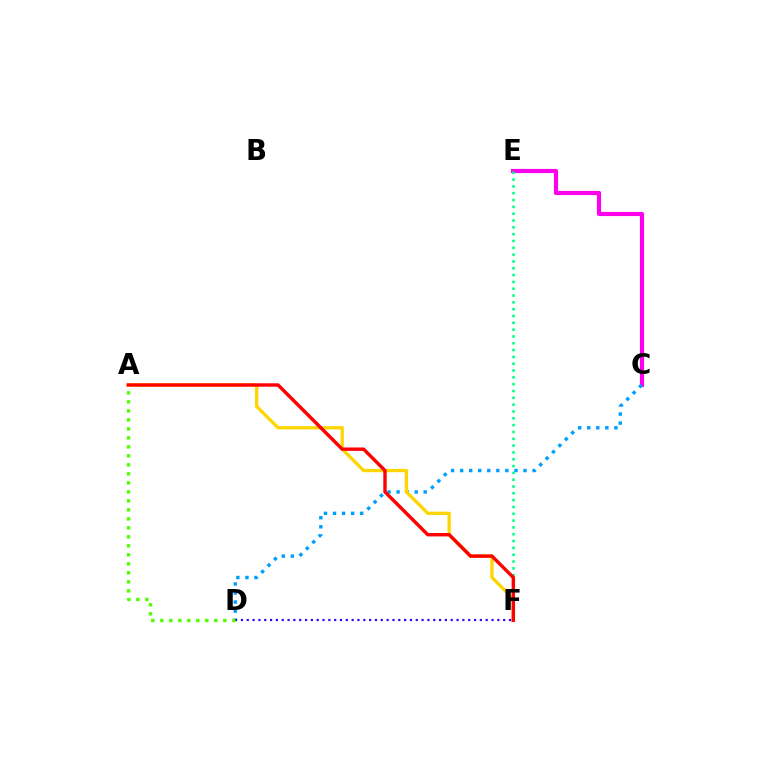{('C', 'E'): [{'color': '#ff00ed', 'line_style': 'solid', 'thickness': 2.99}], ('C', 'D'): [{'color': '#009eff', 'line_style': 'dotted', 'thickness': 2.46}], ('A', 'F'): [{'color': '#ffd500', 'line_style': 'solid', 'thickness': 2.38}, {'color': '#ff0000', 'line_style': 'solid', 'thickness': 2.45}], ('E', 'F'): [{'color': '#00ff86', 'line_style': 'dotted', 'thickness': 1.85}], ('D', 'F'): [{'color': '#3700ff', 'line_style': 'dotted', 'thickness': 1.58}], ('A', 'D'): [{'color': '#4fff00', 'line_style': 'dotted', 'thickness': 2.44}]}